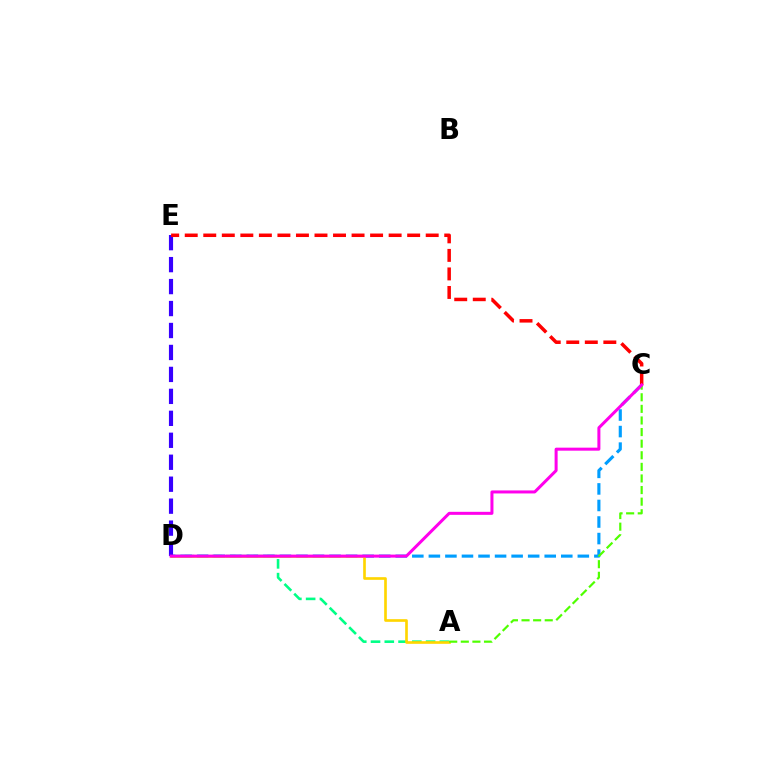{('A', 'D'): [{'color': '#00ff86', 'line_style': 'dashed', 'thickness': 1.87}, {'color': '#ffd500', 'line_style': 'solid', 'thickness': 1.92}], ('C', 'D'): [{'color': '#009eff', 'line_style': 'dashed', 'thickness': 2.25}, {'color': '#ff00ed', 'line_style': 'solid', 'thickness': 2.17}], ('D', 'E'): [{'color': '#3700ff', 'line_style': 'dashed', 'thickness': 2.98}], ('C', 'E'): [{'color': '#ff0000', 'line_style': 'dashed', 'thickness': 2.52}], ('A', 'C'): [{'color': '#4fff00', 'line_style': 'dashed', 'thickness': 1.58}]}